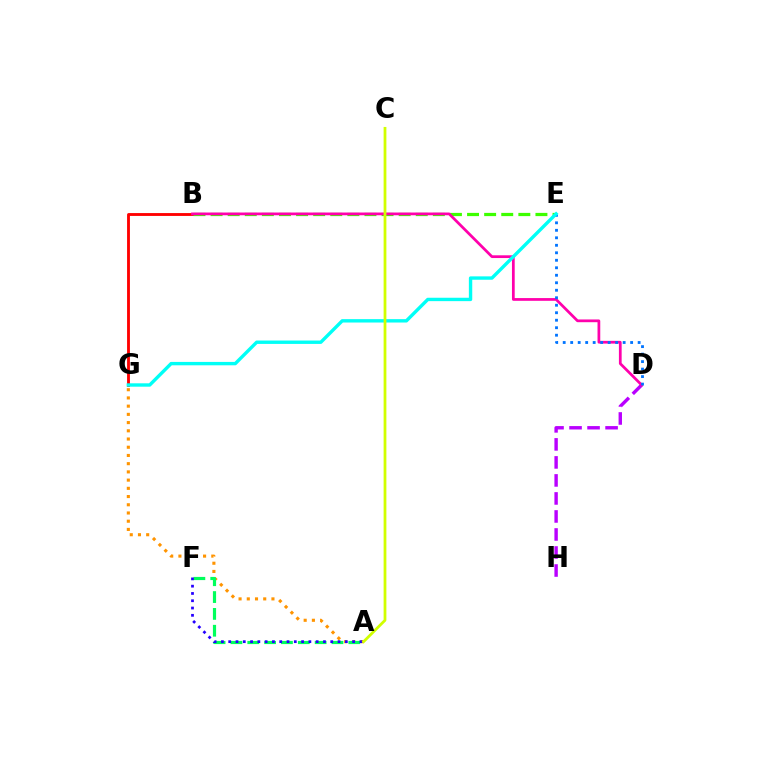{('D', 'H'): [{'color': '#b900ff', 'line_style': 'dashed', 'thickness': 2.45}], ('B', 'G'): [{'color': '#ff0000', 'line_style': 'solid', 'thickness': 2.05}], ('B', 'E'): [{'color': '#3dff00', 'line_style': 'dashed', 'thickness': 2.32}], ('B', 'D'): [{'color': '#ff00ac', 'line_style': 'solid', 'thickness': 1.97}], ('D', 'E'): [{'color': '#0074ff', 'line_style': 'dotted', 'thickness': 2.04}], ('A', 'G'): [{'color': '#ff9400', 'line_style': 'dotted', 'thickness': 2.23}], ('A', 'F'): [{'color': '#00ff5c', 'line_style': 'dashed', 'thickness': 2.29}, {'color': '#2500ff', 'line_style': 'dotted', 'thickness': 1.98}], ('E', 'G'): [{'color': '#00fff6', 'line_style': 'solid', 'thickness': 2.44}], ('A', 'C'): [{'color': '#d1ff00', 'line_style': 'solid', 'thickness': 2.0}]}